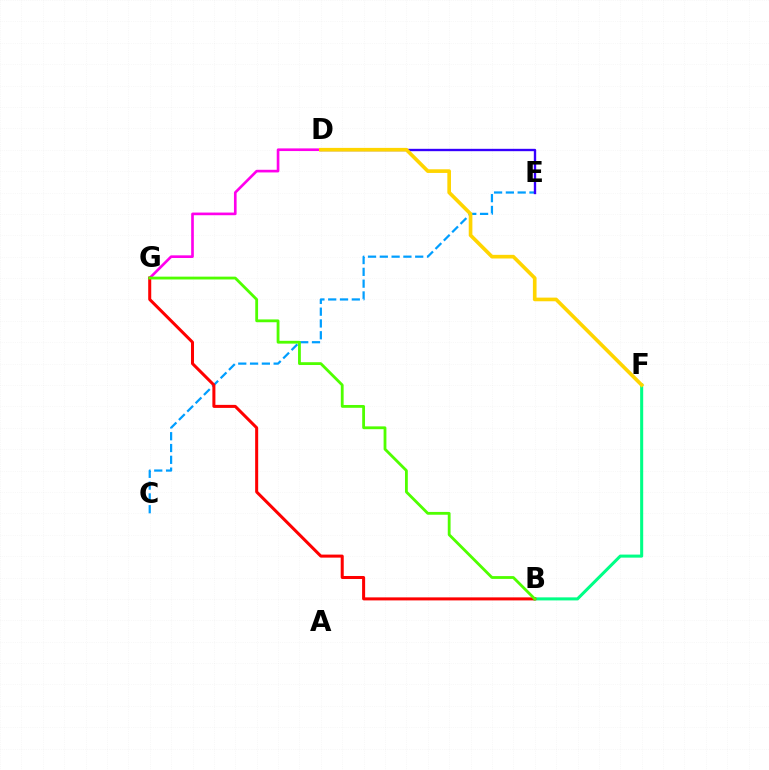{('C', 'E'): [{'color': '#009eff', 'line_style': 'dashed', 'thickness': 1.6}], ('D', 'G'): [{'color': '#ff00ed', 'line_style': 'solid', 'thickness': 1.91}], ('D', 'E'): [{'color': '#3700ff', 'line_style': 'solid', 'thickness': 1.7}], ('B', 'F'): [{'color': '#00ff86', 'line_style': 'solid', 'thickness': 2.19}], ('B', 'G'): [{'color': '#ff0000', 'line_style': 'solid', 'thickness': 2.18}, {'color': '#4fff00', 'line_style': 'solid', 'thickness': 2.03}], ('D', 'F'): [{'color': '#ffd500', 'line_style': 'solid', 'thickness': 2.63}]}